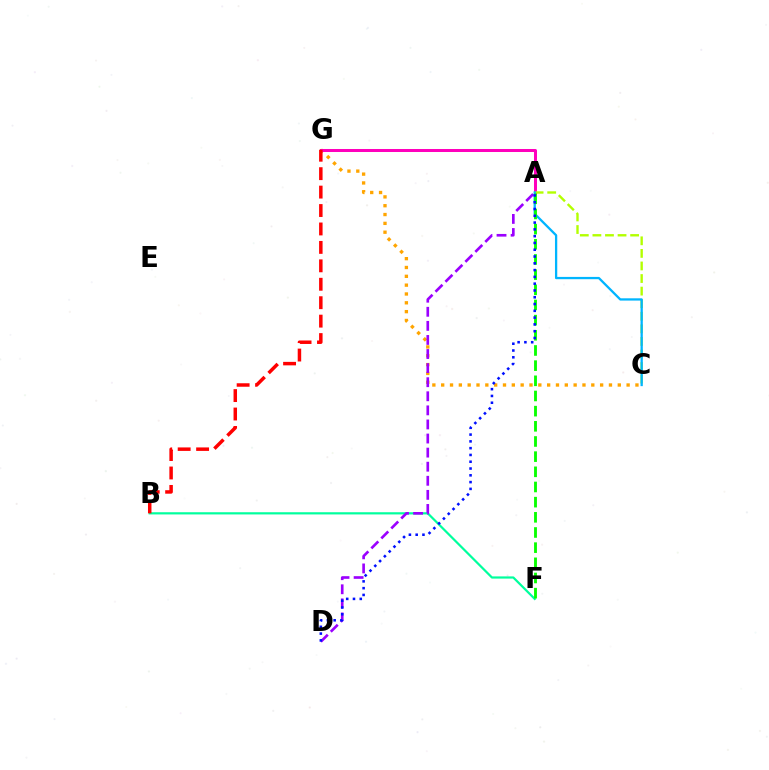{('C', 'G'): [{'color': '#ffa500', 'line_style': 'dotted', 'thickness': 2.4}], ('A', 'G'): [{'color': '#ff00bd', 'line_style': 'solid', 'thickness': 2.16}], ('B', 'F'): [{'color': '#00ff9d', 'line_style': 'solid', 'thickness': 1.59}], ('A', 'C'): [{'color': '#b3ff00', 'line_style': 'dashed', 'thickness': 1.71}, {'color': '#00b5ff', 'line_style': 'solid', 'thickness': 1.65}], ('B', 'G'): [{'color': '#ff0000', 'line_style': 'dashed', 'thickness': 2.5}], ('A', 'F'): [{'color': '#08ff00', 'line_style': 'dashed', 'thickness': 2.06}], ('A', 'D'): [{'color': '#9b00ff', 'line_style': 'dashed', 'thickness': 1.91}, {'color': '#0010ff', 'line_style': 'dotted', 'thickness': 1.84}]}